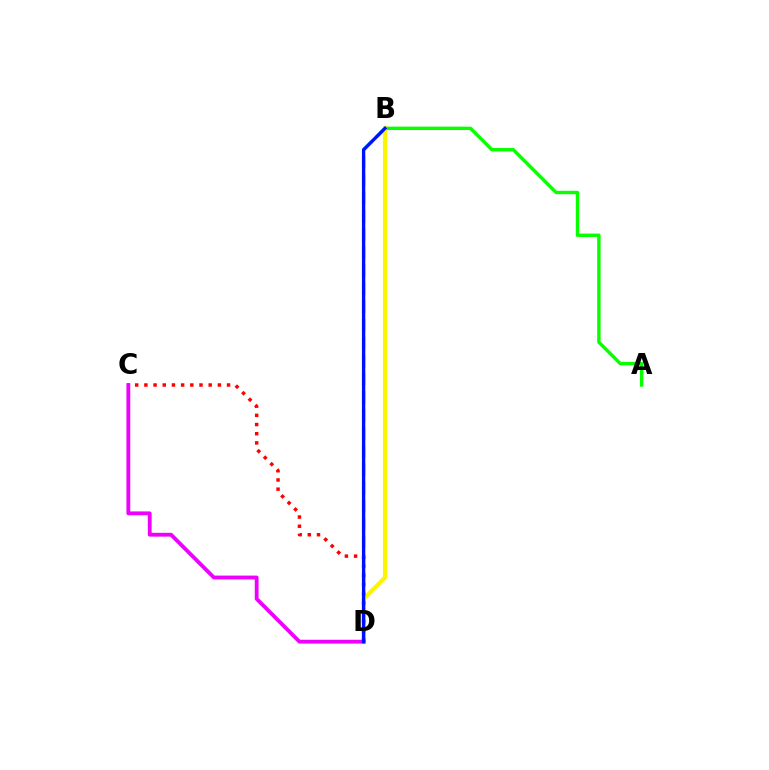{('B', 'D'): [{'color': '#00fff6', 'line_style': 'dashed', 'thickness': 2.46}, {'color': '#fcf500', 'line_style': 'solid', 'thickness': 2.98}, {'color': '#0010ff', 'line_style': 'solid', 'thickness': 2.39}], ('A', 'B'): [{'color': '#08ff00', 'line_style': 'solid', 'thickness': 2.45}], ('C', 'D'): [{'color': '#ff0000', 'line_style': 'dotted', 'thickness': 2.5}, {'color': '#ee00ff', 'line_style': 'solid', 'thickness': 2.75}]}